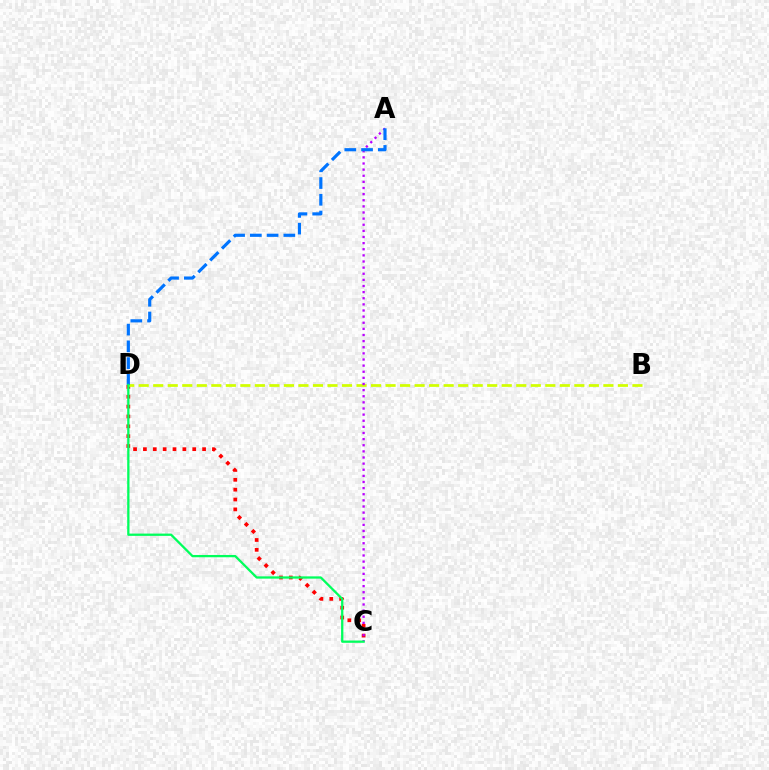{('C', 'D'): [{'color': '#ff0000', 'line_style': 'dotted', 'thickness': 2.68}, {'color': '#00ff5c', 'line_style': 'solid', 'thickness': 1.64}], ('B', 'D'): [{'color': '#d1ff00', 'line_style': 'dashed', 'thickness': 1.97}], ('A', 'C'): [{'color': '#b900ff', 'line_style': 'dotted', 'thickness': 1.66}], ('A', 'D'): [{'color': '#0074ff', 'line_style': 'dashed', 'thickness': 2.28}]}